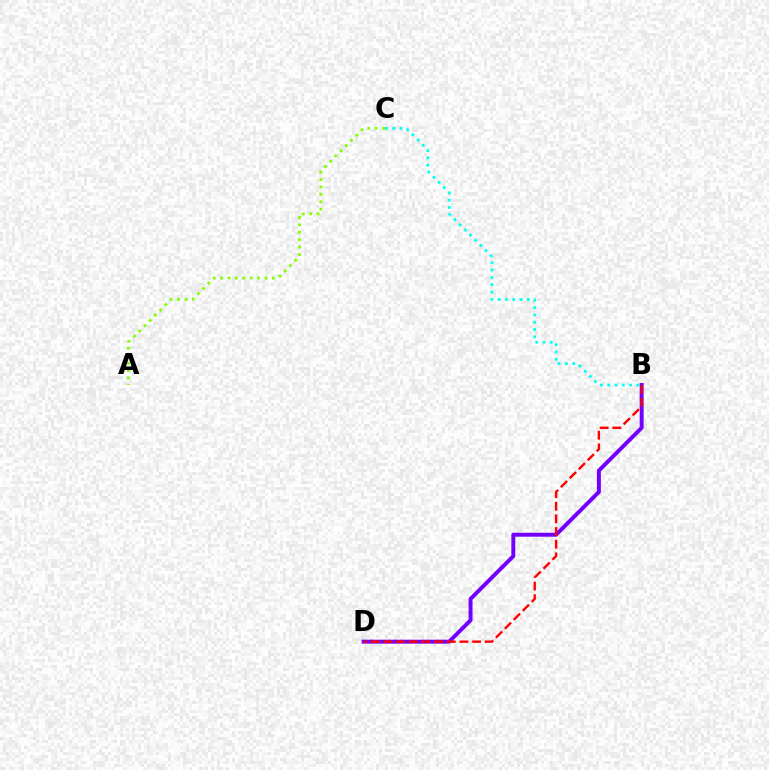{('B', 'D'): [{'color': '#7200ff', 'line_style': 'solid', 'thickness': 2.85}, {'color': '#ff0000', 'line_style': 'dashed', 'thickness': 1.72}], ('A', 'C'): [{'color': '#84ff00', 'line_style': 'dotted', 'thickness': 2.01}], ('B', 'C'): [{'color': '#00fff6', 'line_style': 'dotted', 'thickness': 1.98}]}